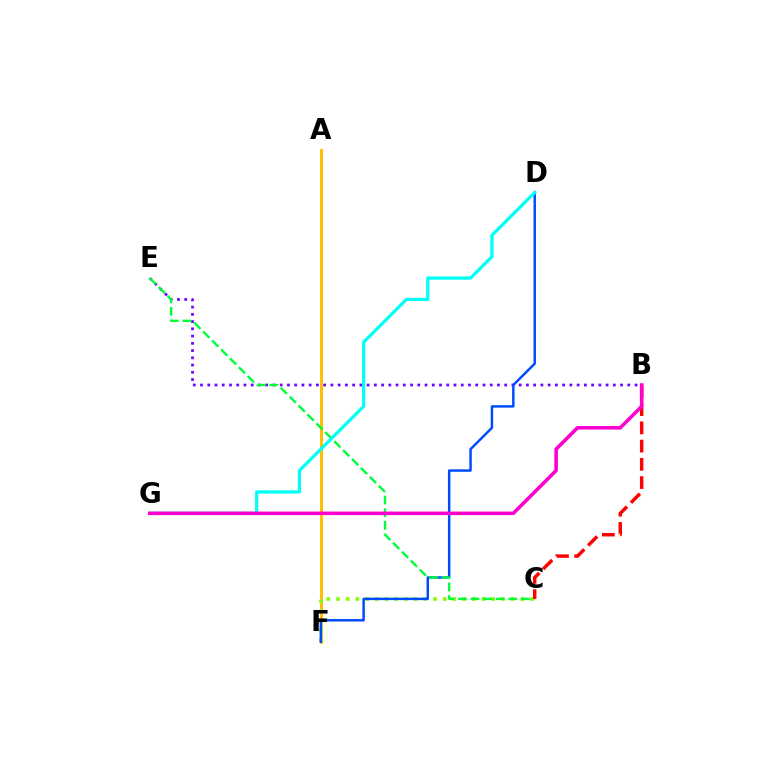{('A', 'F'): [{'color': '#ffbd00', 'line_style': 'solid', 'thickness': 2.1}], ('B', 'E'): [{'color': '#7200ff', 'line_style': 'dotted', 'thickness': 1.97}], ('C', 'F'): [{'color': '#84ff00', 'line_style': 'dotted', 'thickness': 2.63}], ('D', 'F'): [{'color': '#004bff', 'line_style': 'solid', 'thickness': 1.77}], ('C', 'E'): [{'color': '#00ff39', 'line_style': 'dashed', 'thickness': 1.71}], ('D', 'G'): [{'color': '#00fff6', 'line_style': 'solid', 'thickness': 2.32}], ('B', 'C'): [{'color': '#ff0000', 'line_style': 'dashed', 'thickness': 2.48}], ('B', 'G'): [{'color': '#ff00cf', 'line_style': 'solid', 'thickness': 2.56}]}